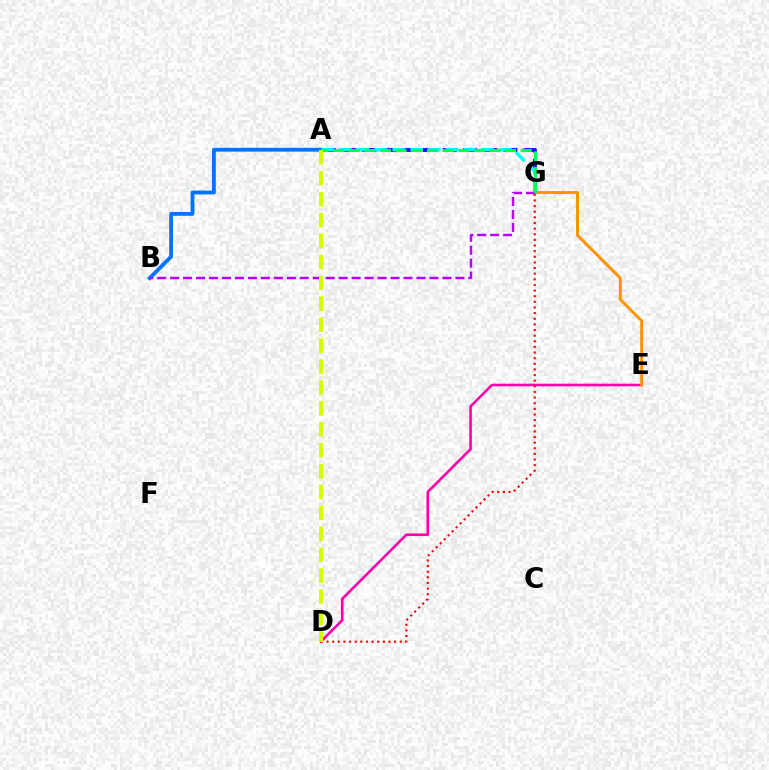{('A', 'B'): [{'color': '#0074ff', 'line_style': 'solid', 'thickness': 2.75}], ('A', 'G'): [{'color': '#3dff00', 'line_style': 'dotted', 'thickness': 2.38}, {'color': '#2500ff', 'line_style': 'dashed', 'thickness': 2.74}, {'color': '#00fff6', 'line_style': 'dashed', 'thickness': 2.42}, {'color': '#00ff5c', 'line_style': 'dashed', 'thickness': 2.12}], ('D', 'E'): [{'color': '#ff00ac', 'line_style': 'solid', 'thickness': 1.88}], ('E', 'G'): [{'color': '#ff9400', 'line_style': 'solid', 'thickness': 2.13}], ('B', 'G'): [{'color': '#b900ff', 'line_style': 'dashed', 'thickness': 1.76}], ('D', 'G'): [{'color': '#ff0000', 'line_style': 'dotted', 'thickness': 1.53}], ('A', 'D'): [{'color': '#d1ff00', 'line_style': 'dashed', 'thickness': 2.84}]}